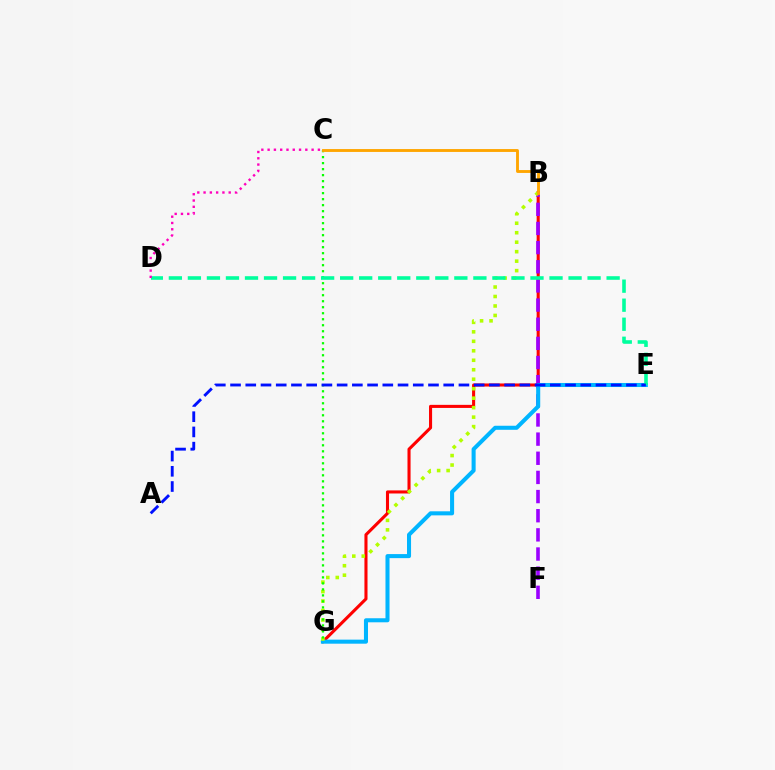{('B', 'G'): [{'color': '#ff0000', 'line_style': 'solid', 'thickness': 2.22}, {'color': '#b3ff00', 'line_style': 'dotted', 'thickness': 2.58}], ('B', 'F'): [{'color': '#9b00ff', 'line_style': 'dashed', 'thickness': 2.6}], ('E', 'G'): [{'color': '#00b5ff', 'line_style': 'solid', 'thickness': 2.92}], ('C', 'G'): [{'color': '#08ff00', 'line_style': 'dotted', 'thickness': 1.63}], ('B', 'C'): [{'color': '#ffa500', 'line_style': 'solid', 'thickness': 2.07}], ('D', 'E'): [{'color': '#00ff9d', 'line_style': 'dashed', 'thickness': 2.59}], ('C', 'D'): [{'color': '#ff00bd', 'line_style': 'dotted', 'thickness': 1.71}], ('A', 'E'): [{'color': '#0010ff', 'line_style': 'dashed', 'thickness': 2.07}]}